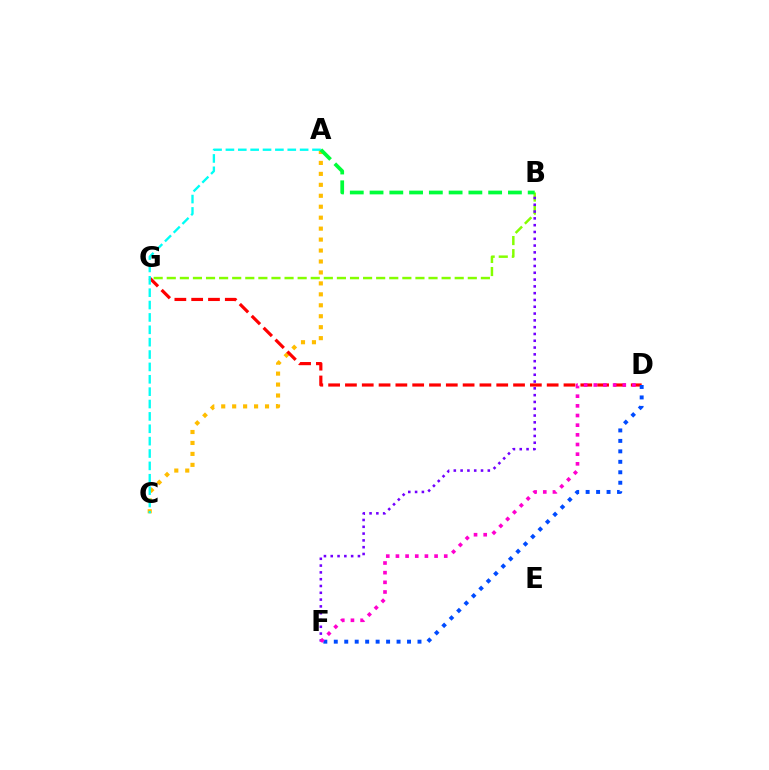{('B', 'G'): [{'color': '#84ff00', 'line_style': 'dashed', 'thickness': 1.78}], ('A', 'C'): [{'color': '#ffbd00', 'line_style': 'dotted', 'thickness': 2.98}, {'color': '#00fff6', 'line_style': 'dashed', 'thickness': 1.68}], ('D', 'G'): [{'color': '#ff0000', 'line_style': 'dashed', 'thickness': 2.28}], ('B', 'F'): [{'color': '#7200ff', 'line_style': 'dotted', 'thickness': 1.85}], ('D', 'F'): [{'color': '#004bff', 'line_style': 'dotted', 'thickness': 2.84}, {'color': '#ff00cf', 'line_style': 'dotted', 'thickness': 2.63}], ('A', 'B'): [{'color': '#00ff39', 'line_style': 'dashed', 'thickness': 2.69}]}